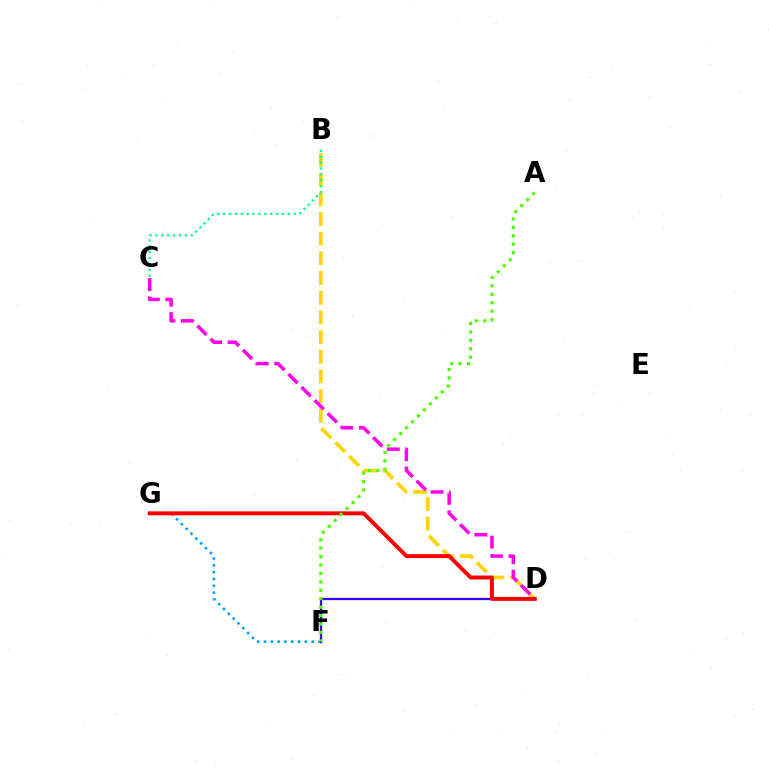{('B', 'D'): [{'color': '#ffd500', 'line_style': 'dashed', 'thickness': 2.67}], ('F', 'G'): [{'color': '#009eff', 'line_style': 'dotted', 'thickness': 1.85}], ('C', 'D'): [{'color': '#ff00ed', 'line_style': 'dashed', 'thickness': 2.51}], ('D', 'F'): [{'color': '#3700ff', 'line_style': 'solid', 'thickness': 1.65}], ('D', 'G'): [{'color': '#ff0000', 'line_style': 'solid', 'thickness': 2.84}], ('A', 'F'): [{'color': '#4fff00', 'line_style': 'dotted', 'thickness': 2.29}], ('B', 'C'): [{'color': '#00ff86', 'line_style': 'dotted', 'thickness': 1.6}]}